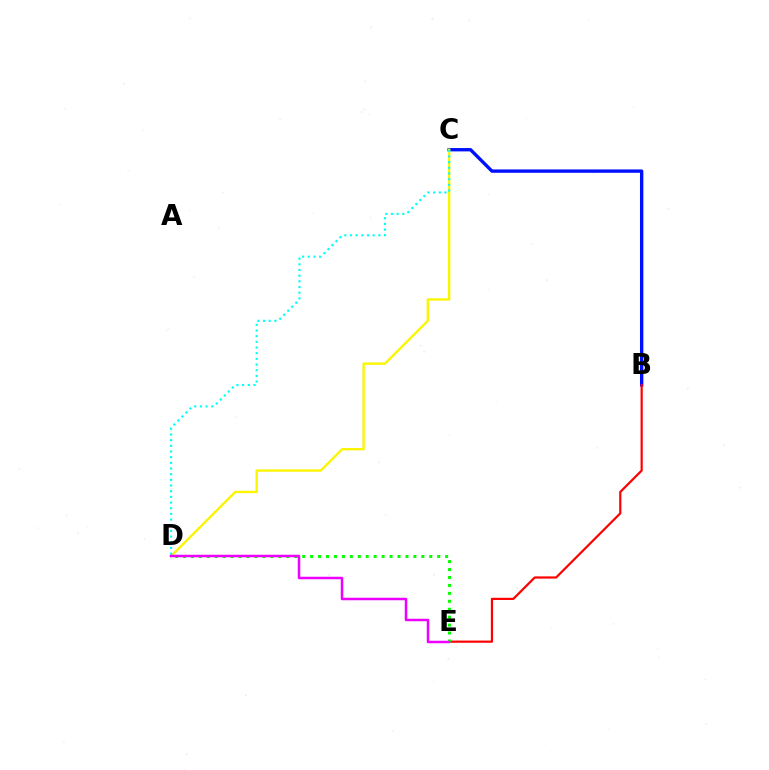{('B', 'C'): [{'color': '#0010ff', 'line_style': 'solid', 'thickness': 2.42}], ('B', 'E'): [{'color': '#ff0000', 'line_style': 'solid', 'thickness': 1.59}], ('C', 'D'): [{'color': '#fcf500', 'line_style': 'solid', 'thickness': 1.7}, {'color': '#00fff6', 'line_style': 'dotted', 'thickness': 1.54}], ('D', 'E'): [{'color': '#08ff00', 'line_style': 'dotted', 'thickness': 2.16}, {'color': '#ee00ff', 'line_style': 'solid', 'thickness': 1.8}]}